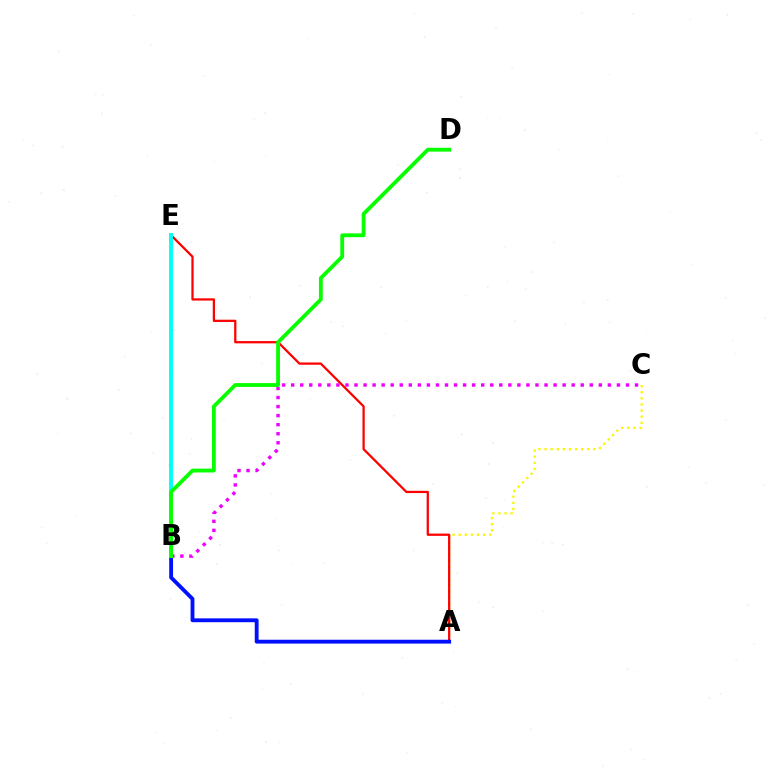{('A', 'C'): [{'color': '#fcf500', 'line_style': 'dotted', 'thickness': 1.66}], ('A', 'E'): [{'color': '#ff0000', 'line_style': 'solid', 'thickness': 1.62}], ('A', 'B'): [{'color': '#0010ff', 'line_style': 'solid', 'thickness': 2.77}], ('B', 'C'): [{'color': '#ee00ff', 'line_style': 'dotted', 'thickness': 2.46}], ('B', 'E'): [{'color': '#00fff6', 'line_style': 'solid', 'thickness': 2.84}], ('B', 'D'): [{'color': '#08ff00', 'line_style': 'solid', 'thickness': 2.75}]}